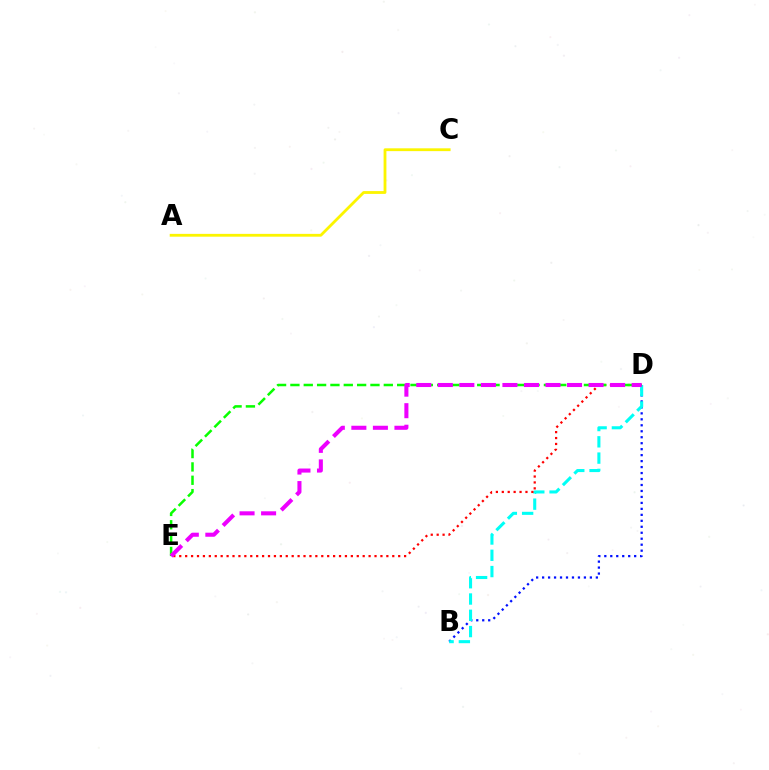{('B', 'D'): [{'color': '#0010ff', 'line_style': 'dotted', 'thickness': 1.62}, {'color': '#00fff6', 'line_style': 'dashed', 'thickness': 2.21}], ('D', 'E'): [{'color': '#ff0000', 'line_style': 'dotted', 'thickness': 1.61}, {'color': '#08ff00', 'line_style': 'dashed', 'thickness': 1.81}, {'color': '#ee00ff', 'line_style': 'dashed', 'thickness': 2.93}], ('A', 'C'): [{'color': '#fcf500', 'line_style': 'solid', 'thickness': 2.02}]}